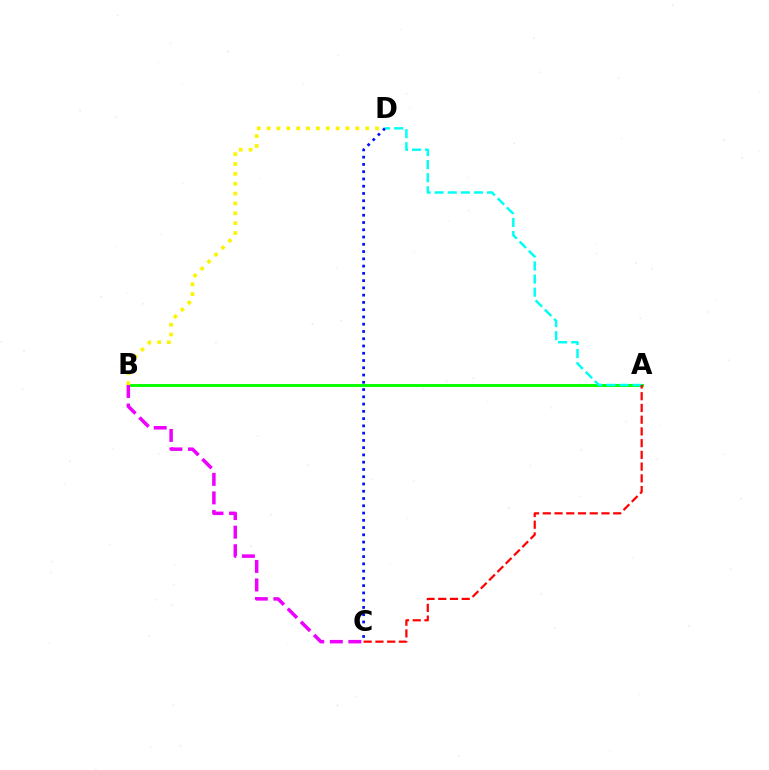{('A', 'B'): [{'color': '#08ff00', 'line_style': 'solid', 'thickness': 2.11}], ('C', 'D'): [{'color': '#0010ff', 'line_style': 'dotted', 'thickness': 1.97}], ('B', 'D'): [{'color': '#fcf500', 'line_style': 'dotted', 'thickness': 2.68}], ('A', 'D'): [{'color': '#00fff6', 'line_style': 'dashed', 'thickness': 1.78}], ('B', 'C'): [{'color': '#ee00ff', 'line_style': 'dashed', 'thickness': 2.52}], ('A', 'C'): [{'color': '#ff0000', 'line_style': 'dashed', 'thickness': 1.59}]}